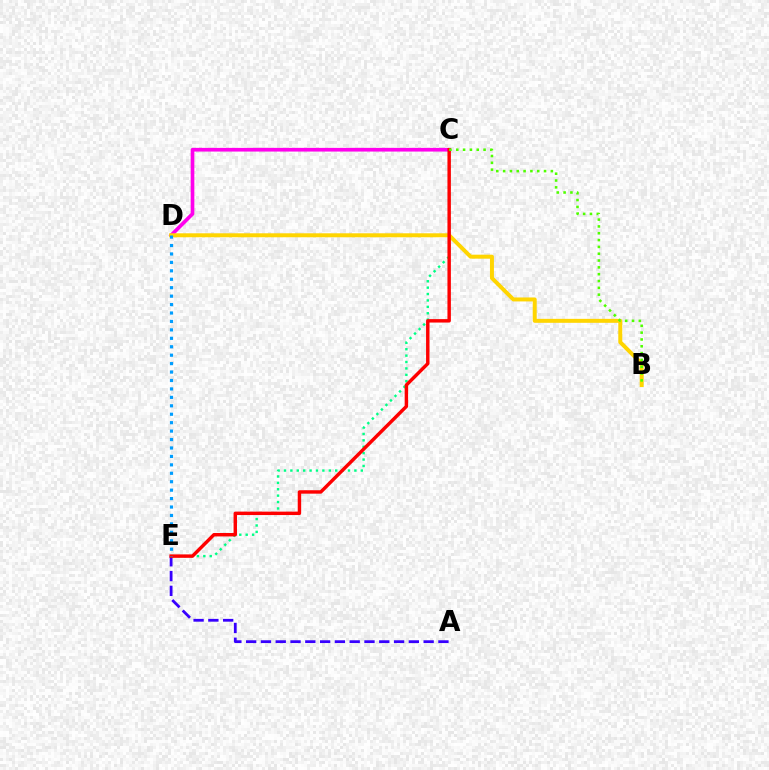{('C', 'D'): [{'color': '#ff00ed', 'line_style': 'solid', 'thickness': 2.65}], ('A', 'E'): [{'color': '#3700ff', 'line_style': 'dashed', 'thickness': 2.01}], ('B', 'D'): [{'color': '#ffd500', 'line_style': 'solid', 'thickness': 2.86}], ('C', 'E'): [{'color': '#00ff86', 'line_style': 'dotted', 'thickness': 1.74}, {'color': '#ff0000', 'line_style': 'solid', 'thickness': 2.47}], ('B', 'C'): [{'color': '#4fff00', 'line_style': 'dotted', 'thickness': 1.85}], ('D', 'E'): [{'color': '#009eff', 'line_style': 'dotted', 'thickness': 2.29}]}